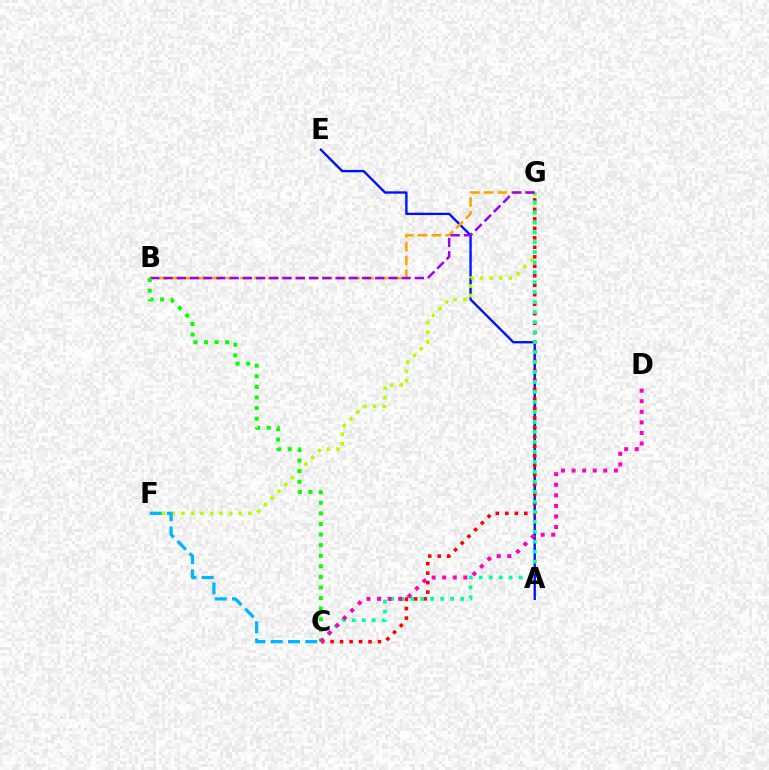{('A', 'E'): [{'color': '#0010ff', 'line_style': 'solid', 'thickness': 1.7}], ('C', 'G'): [{'color': '#ff0000', 'line_style': 'dotted', 'thickness': 2.58}, {'color': '#00ff9d', 'line_style': 'dotted', 'thickness': 2.71}], ('B', 'G'): [{'color': '#ffa500', 'line_style': 'dashed', 'thickness': 1.87}, {'color': '#9b00ff', 'line_style': 'dashed', 'thickness': 1.8}], ('F', 'G'): [{'color': '#b3ff00', 'line_style': 'dotted', 'thickness': 2.6}], ('C', 'F'): [{'color': '#00b5ff', 'line_style': 'dashed', 'thickness': 2.34}], ('B', 'C'): [{'color': '#08ff00', 'line_style': 'dotted', 'thickness': 2.88}], ('C', 'D'): [{'color': '#ff00bd', 'line_style': 'dotted', 'thickness': 2.87}]}